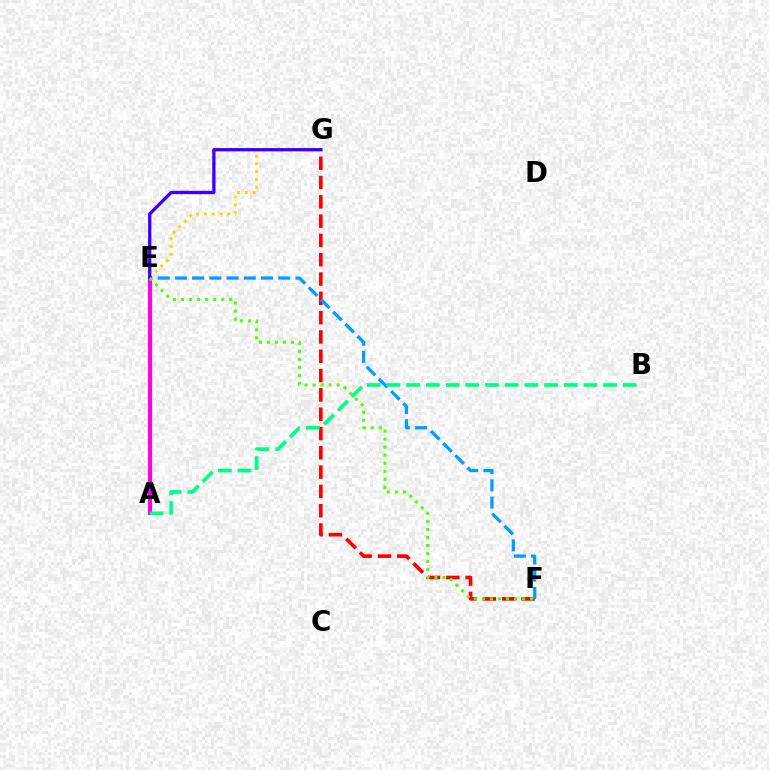{('F', 'G'): [{'color': '#ff0000', 'line_style': 'dashed', 'thickness': 2.62}], ('E', 'F'): [{'color': '#009eff', 'line_style': 'dashed', 'thickness': 2.34}, {'color': '#4fff00', 'line_style': 'dotted', 'thickness': 2.18}], ('E', 'G'): [{'color': '#ffd500', 'line_style': 'dotted', 'thickness': 2.11}, {'color': '#3700ff', 'line_style': 'solid', 'thickness': 2.36}], ('A', 'E'): [{'color': '#ff00ed', 'line_style': 'solid', 'thickness': 2.96}], ('A', 'B'): [{'color': '#00ff86', 'line_style': 'dashed', 'thickness': 2.68}]}